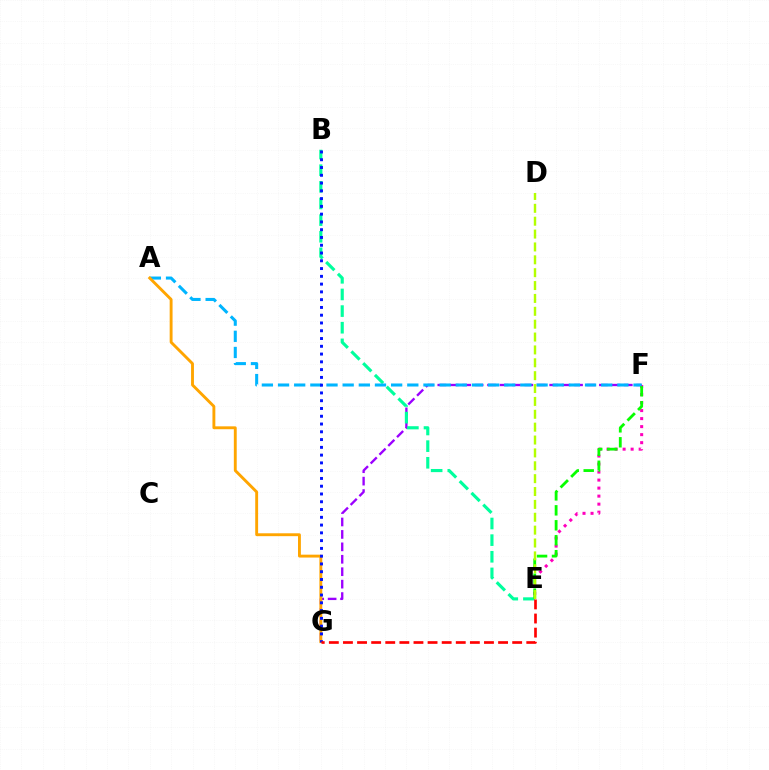{('E', 'F'): [{'color': '#ff00bd', 'line_style': 'dotted', 'thickness': 2.18}, {'color': '#08ff00', 'line_style': 'dashed', 'thickness': 2.03}], ('F', 'G'): [{'color': '#9b00ff', 'line_style': 'dashed', 'thickness': 1.69}], ('B', 'E'): [{'color': '#00ff9d', 'line_style': 'dashed', 'thickness': 2.26}], ('A', 'F'): [{'color': '#00b5ff', 'line_style': 'dashed', 'thickness': 2.2}], ('A', 'G'): [{'color': '#ffa500', 'line_style': 'solid', 'thickness': 2.08}], ('B', 'G'): [{'color': '#0010ff', 'line_style': 'dotted', 'thickness': 2.11}], ('E', 'G'): [{'color': '#ff0000', 'line_style': 'dashed', 'thickness': 1.92}], ('D', 'E'): [{'color': '#b3ff00', 'line_style': 'dashed', 'thickness': 1.75}]}